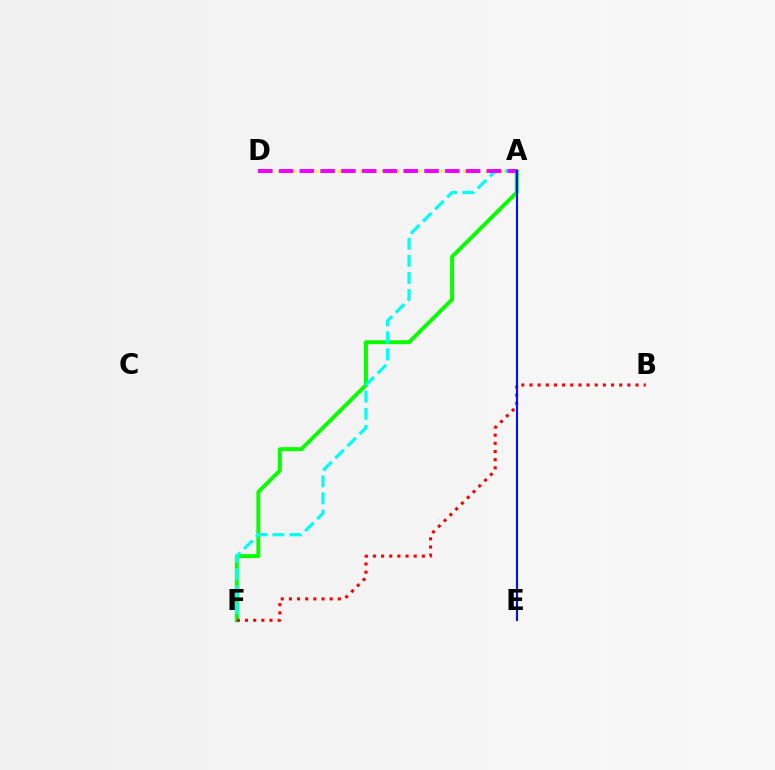{('A', 'F'): [{'color': '#08ff00', 'line_style': 'solid', 'thickness': 2.84}, {'color': '#00fff6', 'line_style': 'dashed', 'thickness': 2.32}], ('A', 'D'): [{'color': '#fcf500', 'line_style': 'dotted', 'thickness': 2.0}, {'color': '#ee00ff', 'line_style': 'dashed', 'thickness': 2.82}], ('B', 'F'): [{'color': '#ff0000', 'line_style': 'dotted', 'thickness': 2.22}], ('A', 'E'): [{'color': '#0010ff', 'line_style': 'solid', 'thickness': 1.52}]}